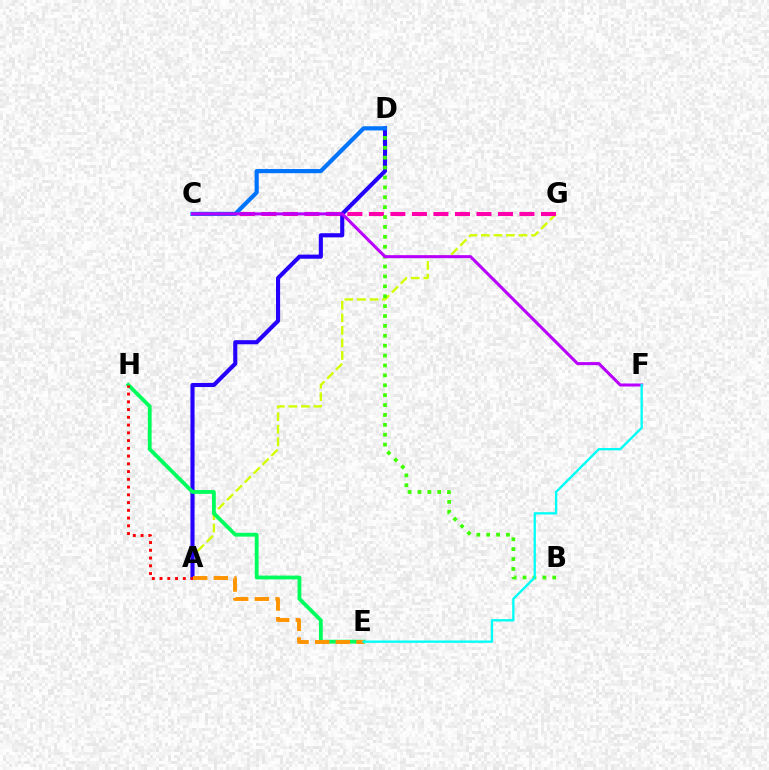{('A', 'G'): [{'color': '#d1ff00', 'line_style': 'dashed', 'thickness': 1.7}], ('C', 'G'): [{'color': '#ff00ac', 'line_style': 'dashed', 'thickness': 2.92}], ('A', 'D'): [{'color': '#2500ff', 'line_style': 'solid', 'thickness': 2.95}], ('B', 'D'): [{'color': '#3dff00', 'line_style': 'dotted', 'thickness': 2.69}], ('C', 'D'): [{'color': '#0074ff', 'line_style': 'solid', 'thickness': 3.0}], ('E', 'H'): [{'color': '#00ff5c', 'line_style': 'solid', 'thickness': 2.75}], ('A', 'H'): [{'color': '#ff0000', 'line_style': 'dotted', 'thickness': 2.11}], ('A', 'E'): [{'color': '#ff9400', 'line_style': 'dashed', 'thickness': 2.81}], ('C', 'F'): [{'color': '#b900ff', 'line_style': 'solid', 'thickness': 2.19}], ('E', 'F'): [{'color': '#00fff6', 'line_style': 'solid', 'thickness': 1.69}]}